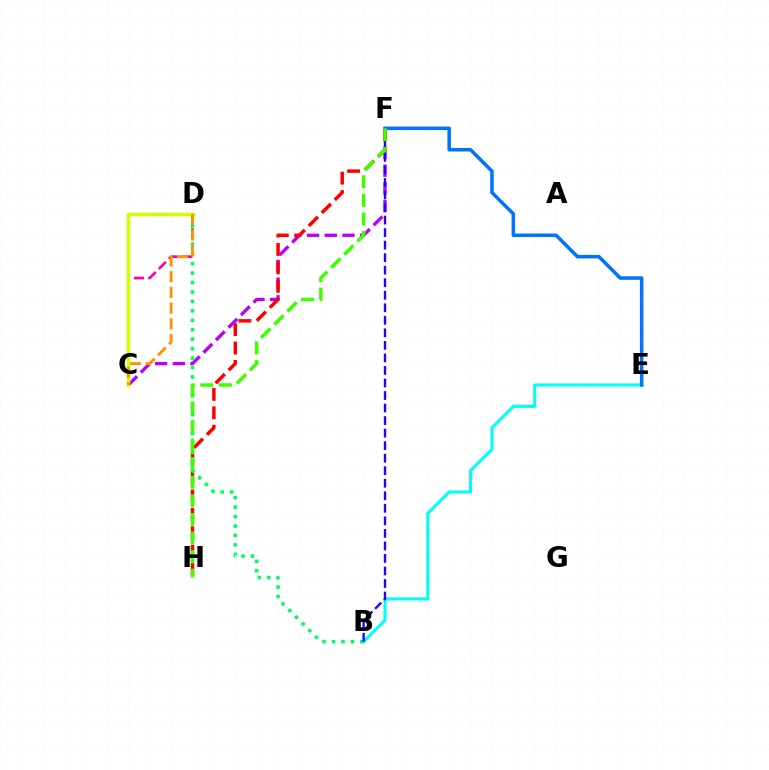{('C', 'F'): [{'color': '#b900ff', 'line_style': 'dashed', 'thickness': 2.41}], ('C', 'D'): [{'color': '#ff00ac', 'line_style': 'dashed', 'thickness': 1.94}, {'color': '#d1ff00', 'line_style': 'solid', 'thickness': 2.51}, {'color': '#ff9400', 'line_style': 'dashed', 'thickness': 2.14}], ('B', 'E'): [{'color': '#00fff6', 'line_style': 'solid', 'thickness': 2.22}], ('F', 'H'): [{'color': '#ff0000', 'line_style': 'dashed', 'thickness': 2.5}, {'color': '#3dff00', 'line_style': 'dashed', 'thickness': 2.53}], ('B', 'D'): [{'color': '#00ff5c', 'line_style': 'dotted', 'thickness': 2.56}], ('B', 'F'): [{'color': '#2500ff', 'line_style': 'dashed', 'thickness': 1.7}], ('E', 'F'): [{'color': '#0074ff', 'line_style': 'solid', 'thickness': 2.54}]}